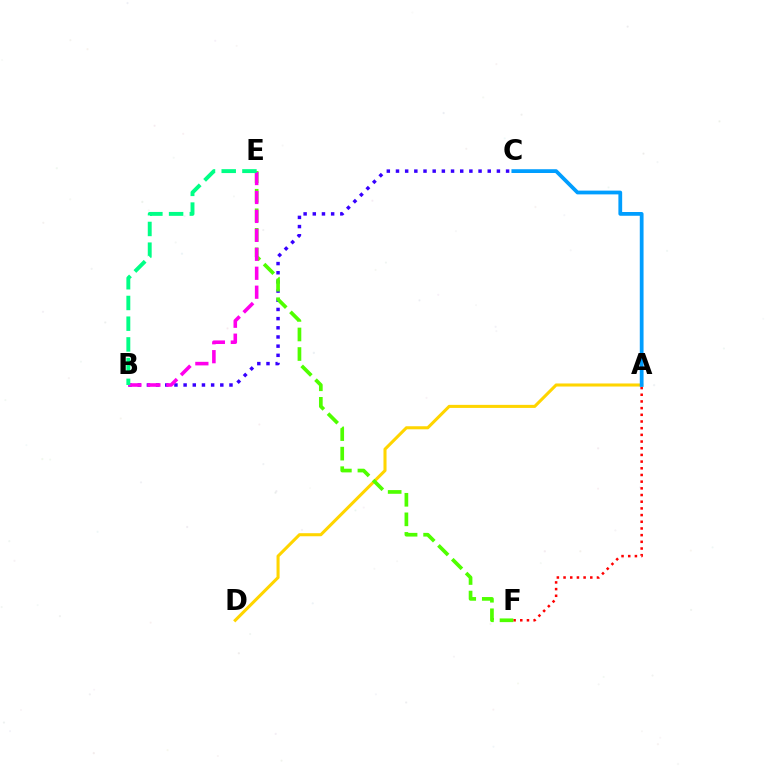{('A', 'F'): [{'color': '#ff0000', 'line_style': 'dotted', 'thickness': 1.82}], ('A', 'D'): [{'color': '#ffd500', 'line_style': 'solid', 'thickness': 2.2}], ('B', 'C'): [{'color': '#3700ff', 'line_style': 'dotted', 'thickness': 2.49}], ('E', 'F'): [{'color': '#4fff00', 'line_style': 'dashed', 'thickness': 2.66}], ('A', 'C'): [{'color': '#009eff', 'line_style': 'solid', 'thickness': 2.71}], ('B', 'E'): [{'color': '#ff00ed', 'line_style': 'dashed', 'thickness': 2.57}, {'color': '#00ff86', 'line_style': 'dashed', 'thickness': 2.81}]}